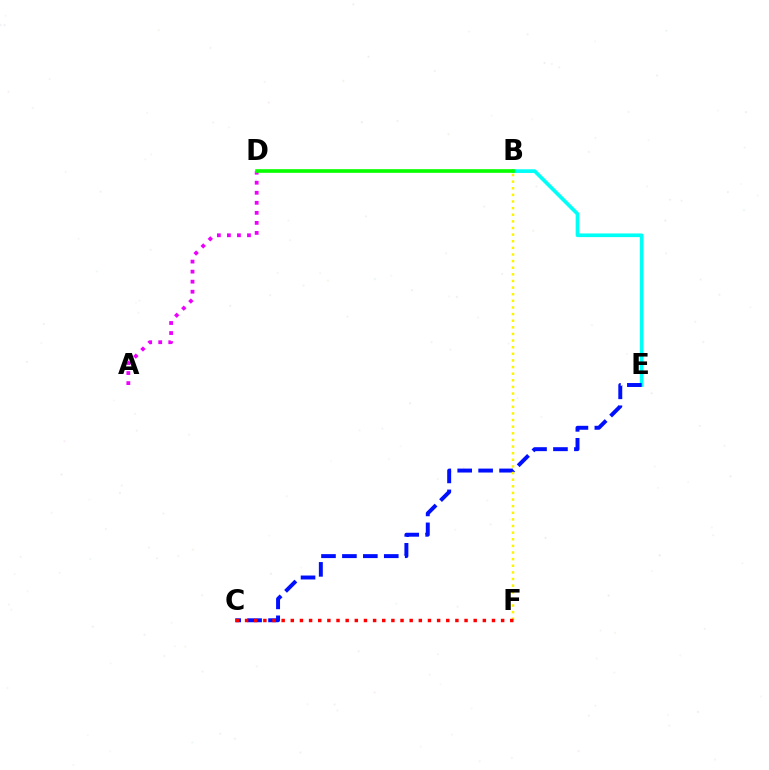{('B', 'E'): [{'color': '#00fff6', 'line_style': 'solid', 'thickness': 2.65}], ('A', 'D'): [{'color': '#ee00ff', 'line_style': 'dotted', 'thickness': 2.73}], ('C', 'E'): [{'color': '#0010ff', 'line_style': 'dashed', 'thickness': 2.84}], ('B', 'F'): [{'color': '#fcf500', 'line_style': 'dotted', 'thickness': 1.8}], ('B', 'D'): [{'color': '#08ff00', 'line_style': 'solid', 'thickness': 2.63}], ('C', 'F'): [{'color': '#ff0000', 'line_style': 'dotted', 'thickness': 2.48}]}